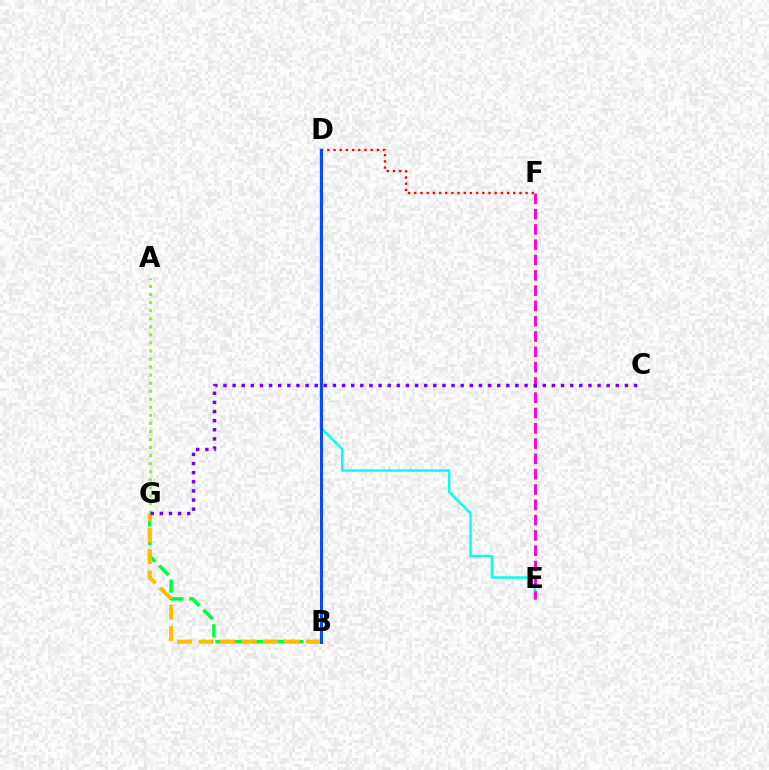{('D', 'E'): [{'color': '#00fff6', 'line_style': 'solid', 'thickness': 1.74}], ('B', 'G'): [{'color': '#00ff39', 'line_style': 'dashed', 'thickness': 2.55}, {'color': '#ffbd00', 'line_style': 'dashed', 'thickness': 2.92}], ('E', 'F'): [{'color': '#ff00cf', 'line_style': 'dashed', 'thickness': 2.08}], ('D', 'F'): [{'color': '#ff0000', 'line_style': 'dotted', 'thickness': 1.68}], ('A', 'G'): [{'color': '#84ff00', 'line_style': 'dotted', 'thickness': 2.19}], ('C', 'G'): [{'color': '#7200ff', 'line_style': 'dotted', 'thickness': 2.48}], ('B', 'D'): [{'color': '#004bff', 'line_style': 'solid', 'thickness': 2.13}]}